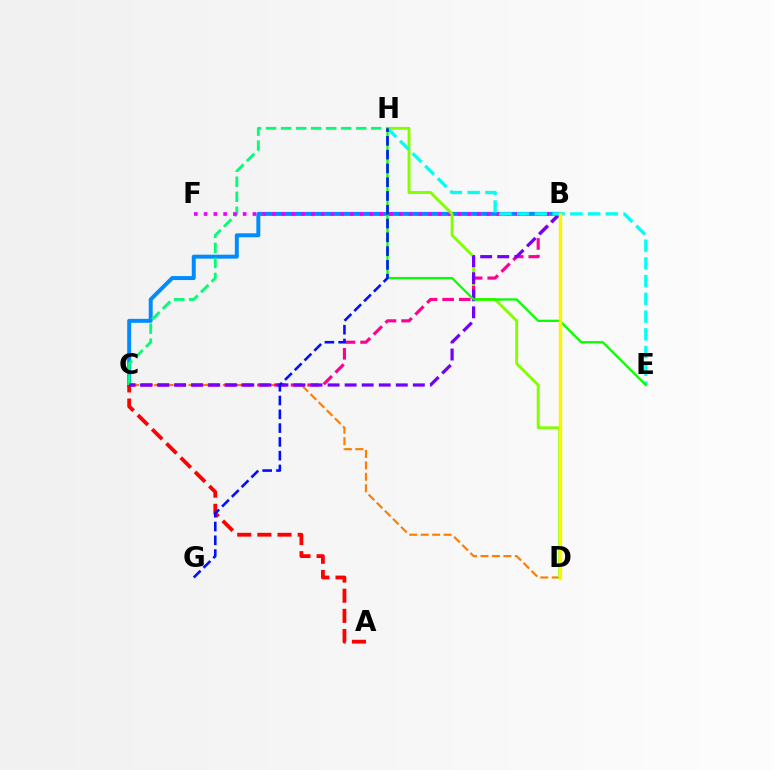{('B', 'C'): [{'color': '#008cff', 'line_style': 'solid', 'thickness': 2.85}, {'color': '#ff0094', 'line_style': 'dashed', 'thickness': 2.26}, {'color': '#7200ff', 'line_style': 'dashed', 'thickness': 2.32}], ('C', 'H'): [{'color': '#00ff74', 'line_style': 'dashed', 'thickness': 2.04}], ('C', 'D'): [{'color': '#ff7c00', 'line_style': 'dashed', 'thickness': 1.55}], ('B', 'F'): [{'color': '#ee00ff', 'line_style': 'dotted', 'thickness': 2.65}], ('D', 'H'): [{'color': '#84ff00', 'line_style': 'solid', 'thickness': 2.09}], ('A', 'C'): [{'color': '#ff0000', 'line_style': 'dashed', 'thickness': 2.74}], ('E', 'H'): [{'color': '#00fff6', 'line_style': 'dashed', 'thickness': 2.41}, {'color': '#08ff00', 'line_style': 'solid', 'thickness': 1.63}], ('G', 'H'): [{'color': '#0010ff', 'line_style': 'dashed', 'thickness': 1.87}], ('B', 'D'): [{'color': '#fcf500', 'line_style': 'solid', 'thickness': 2.48}]}